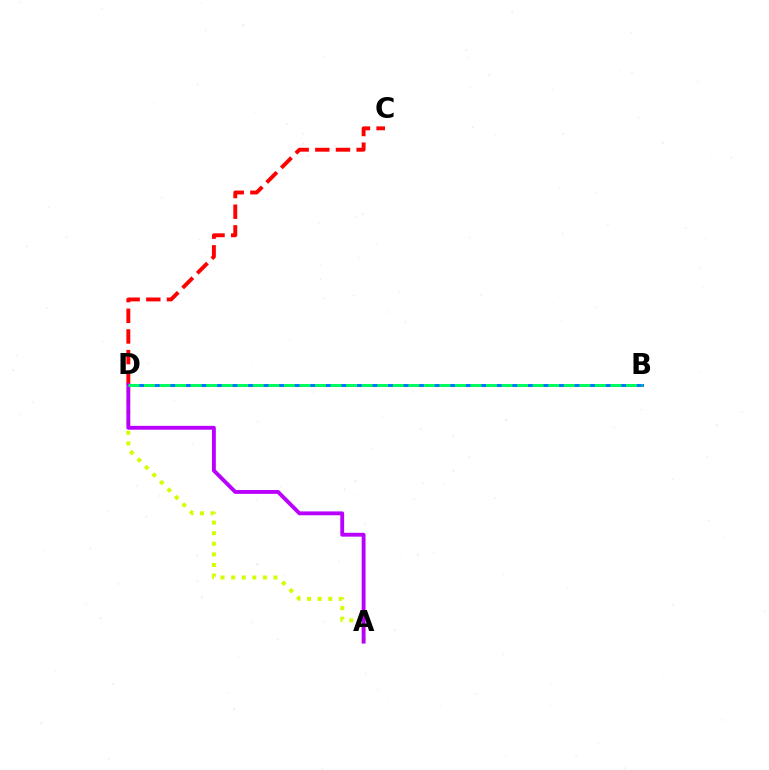{('A', 'D'): [{'color': '#d1ff00', 'line_style': 'dotted', 'thickness': 2.88}, {'color': '#b900ff', 'line_style': 'solid', 'thickness': 2.78}], ('B', 'D'): [{'color': '#0074ff', 'line_style': 'solid', 'thickness': 2.11}, {'color': '#00ff5c', 'line_style': 'dashed', 'thickness': 2.11}], ('C', 'D'): [{'color': '#ff0000', 'line_style': 'dashed', 'thickness': 2.81}]}